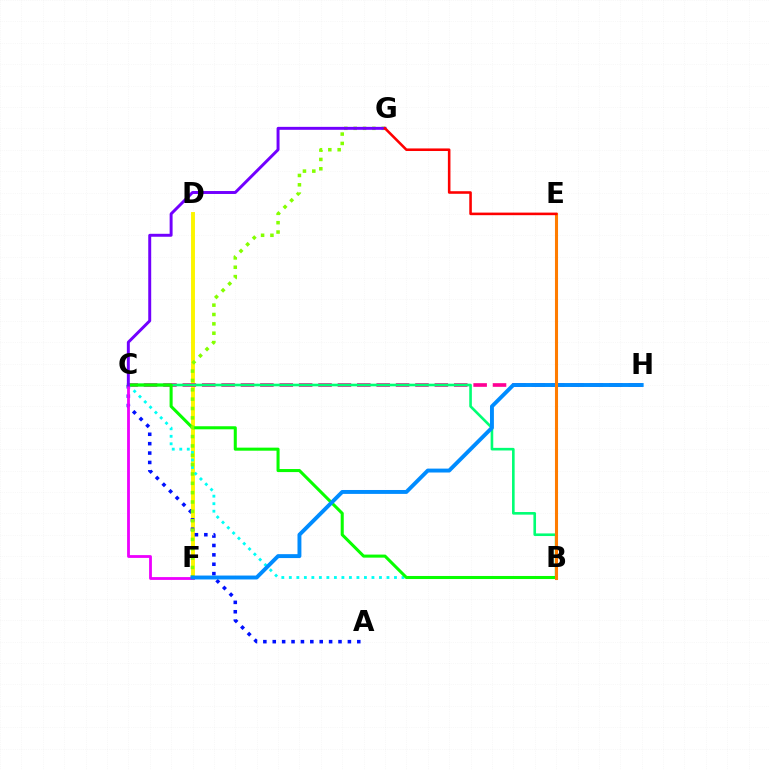{('D', 'F'): [{'color': '#fcf500', 'line_style': 'solid', 'thickness': 2.81}], ('A', 'C'): [{'color': '#0010ff', 'line_style': 'dotted', 'thickness': 2.55}], ('C', 'H'): [{'color': '#ff0094', 'line_style': 'dashed', 'thickness': 2.63}], ('B', 'C'): [{'color': '#00fff6', 'line_style': 'dotted', 'thickness': 2.04}, {'color': '#00ff74', 'line_style': 'solid', 'thickness': 1.88}, {'color': '#08ff00', 'line_style': 'solid', 'thickness': 2.2}], ('F', 'G'): [{'color': '#84ff00', 'line_style': 'dotted', 'thickness': 2.54}], ('C', 'F'): [{'color': '#ee00ff', 'line_style': 'solid', 'thickness': 2.02}], ('C', 'G'): [{'color': '#7200ff', 'line_style': 'solid', 'thickness': 2.13}], ('F', 'H'): [{'color': '#008cff', 'line_style': 'solid', 'thickness': 2.82}], ('B', 'E'): [{'color': '#ff7c00', 'line_style': 'solid', 'thickness': 2.21}], ('E', 'G'): [{'color': '#ff0000', 'line_style': 'solid', 'thickness': 1.85}]}